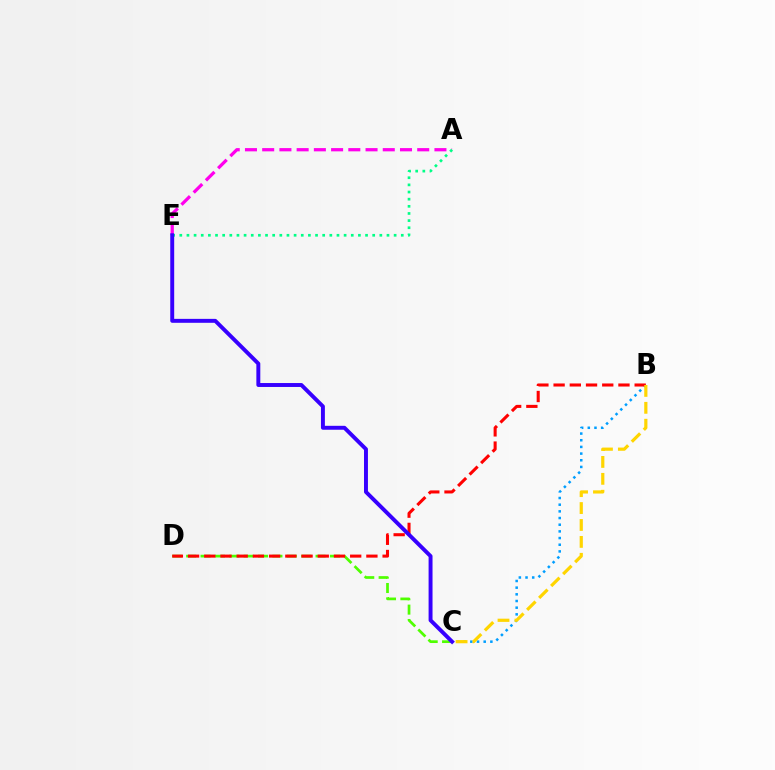{('C', 'D'): [{'color': '#4fff00', 'line_style': 'dashed', 'thickness': 1.95}], ('B', 'C'): [{'color': '#009eff', 'line_style': 'dotted', 'thickness': 1.81}, {'color': '#ffd500', 'line_style': 'dashed', 'thickness': 2.3}], ('A', 'E'): [{'color': '#ff00ed', 'line_style': 'dashed', 'thickness': 2.34}, {'color': '#00ff86', 'line_style': 'dotted', 'thickness': 1.94}], ('B', 'D'): [{'color': '#ff0000', 'line_style': 'dashed', 'thickness': 2.2}], ('C', 'E'): [{'color': '#3700ff', 'line_style': 'solid', 'thickness': 2.83}]}